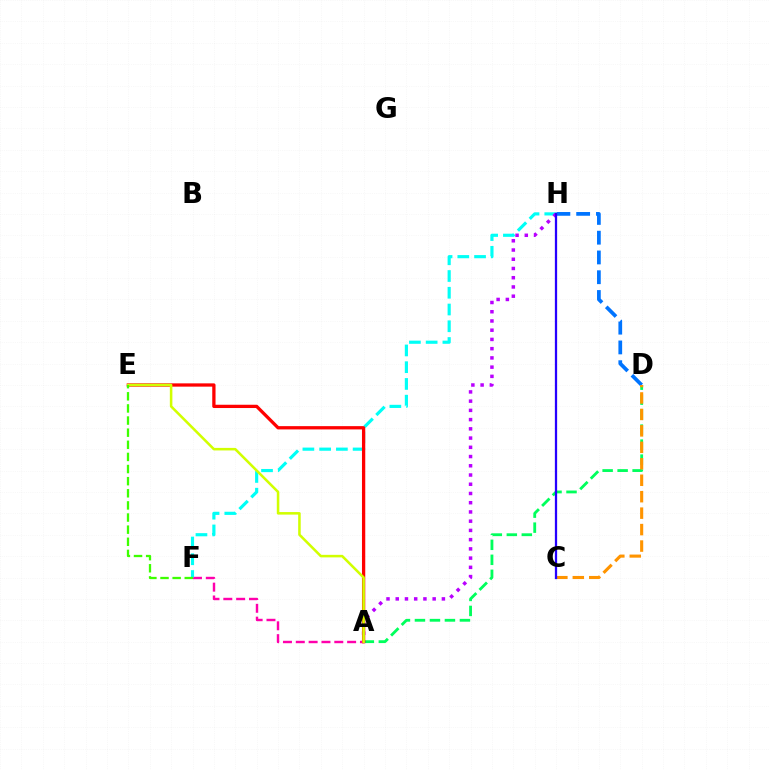{('A', 'F'): [{'color': '#ff00ac', 'line_style': 'dashed', 'thickness': 1.74}], ('D', 'H'): [{'color': '#0074ff', 'line_style': 'dashed', 'thickness': 2.69}], ('F', 'H'): [{'color': '#00fff6', 'line_style': 'dashed', 'thickness': 2.27}], ('A', 'D'): [{'color': '#00ff5c', 'line_style': 'dashed', 'thickness': 2.04}], ('C', 'D'): [{'color': '#ff9400', 'line_style': 'dashed', 'thickness': 2.24}], ('A', 'H'): [{'color': '#b900ff', 'line_style': 'dotted', 'thickness': 2.51}], ('A', 'E'): [{'color': '#ff0000', 'line_style': 'solid', 'thickness': 2.36}, {'color': '#d1ff00', 'line_style': 'solid', 'thickness': 1.83}], ('C', 'H'): [{'color': '#2500ff', 'line_style': 'solid', 'thickness': 1.63}], ('E', 'F'): [{'color': '#3dff00', 'line_style': 'dashed', 'thickness': 1.65}]}